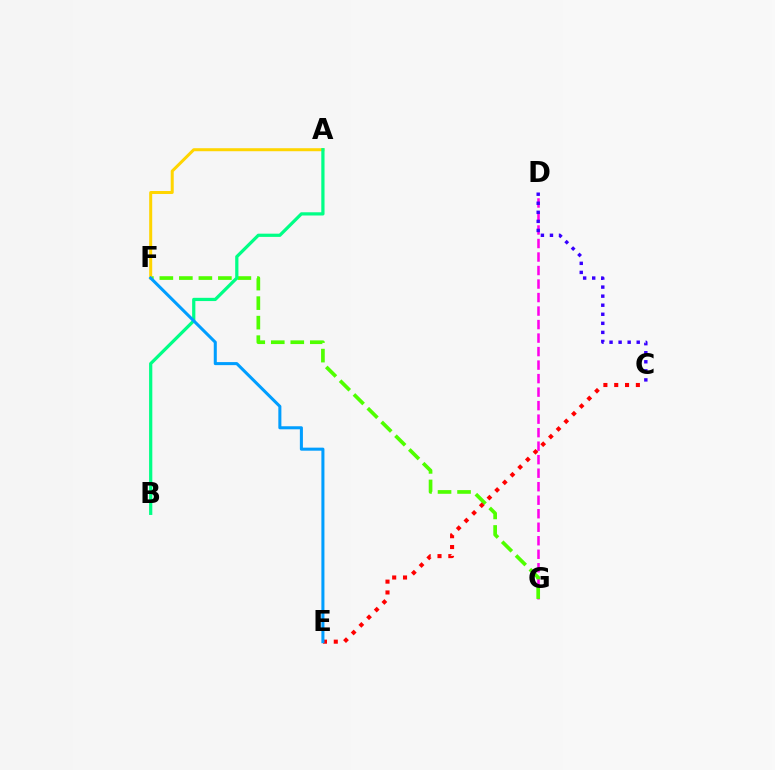{('D', 'G'): [{'color': '#ff00ed', 'line_style': 'dashed', 'thickness': 1.84}], ('F', 'G'): [{'color': '#4fff00', 'line_style': 'dashed', 'thickness': 2.65}], ('A', 'F'): [{'color': '#ffd500', 'line_style': 'solid', 'thickness': 2.17}], ('C', 'E'): [{'color': '#ff0000', 'line_style': 'dotted', 'thickness': 2.94}], ('A', 'B'): [{'color': '#00ff86', 'line_style': 'solid', 'thickness': 2.33}], ('E', 'F'): [{'color': '#009eff', 'line_style': 'solid', 'thickness': 2.19}], ('C', 'D'): [{'color': '#3700ff', 'line_style': 'dotted', 'thickness': 2.46}]}